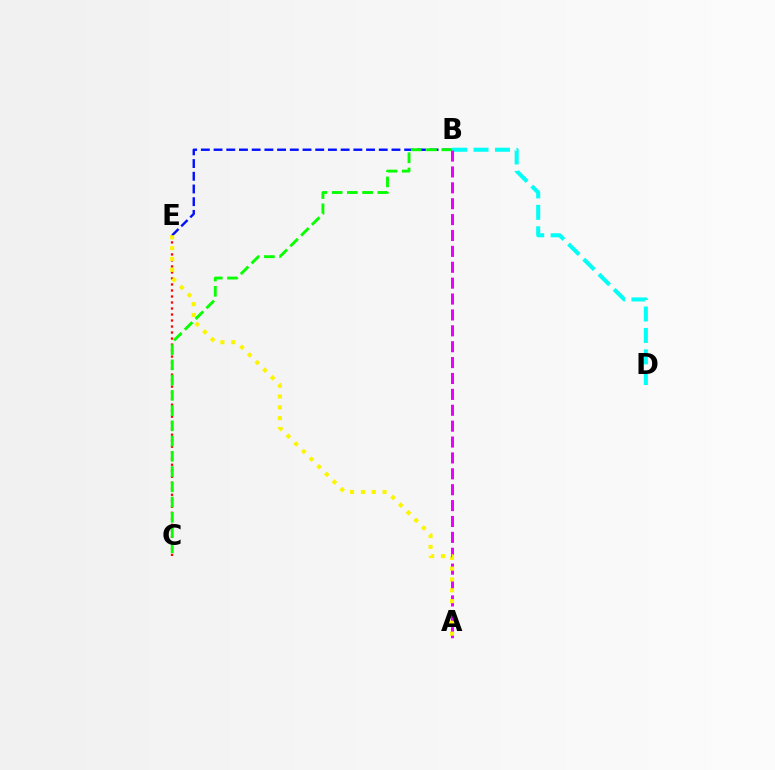{('C', 'E'): [{'color': '#ff0000', 'line_style': 'dotted', 'thickness': 1.63}], ('B', 'D'): [{'color': '#00fff6', 'line_style': 'dashed', 'thickness': 2.91}], ('B', 'E'): [{'color': '#0010ff', 'line_style': 'dashed', 'thickness': 1.73}], ('A', 'B'): [{'color': '#ee00ff', 'line_style': 'dashed', 'thickness': 2.16}], ('B', 'C'): [{'color': '#08ff00', 'line_style': 'dashed', 'thickness': 2.07}], ('A', 'E'): [{'color': '#fcf500', 'line_style': 'dotted', 'thickness': 2.94}]}